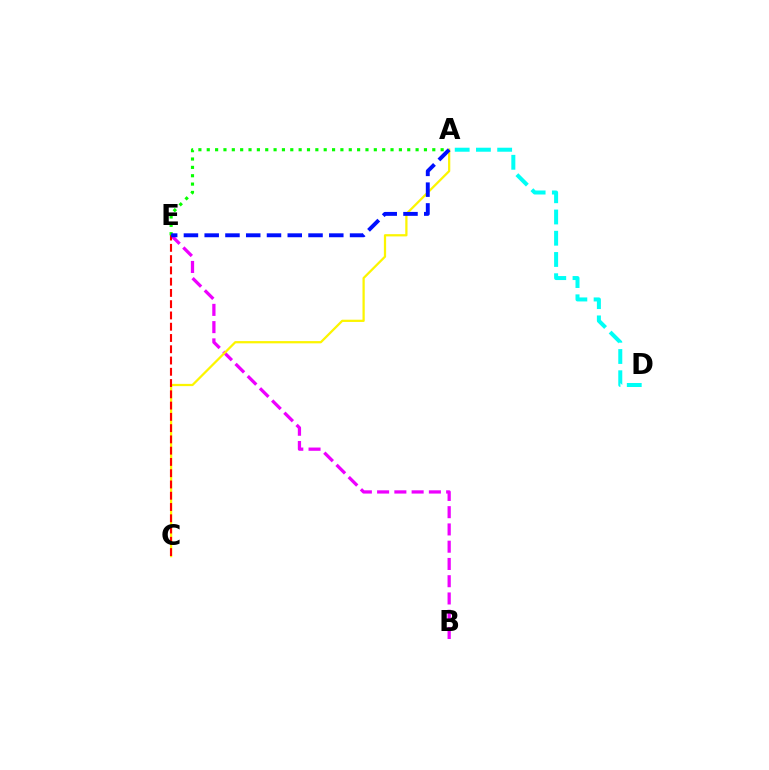{('A', 'D'): [{'color': '#00fff6', 'line_style': 'dashed', 'thickness': 2.89}], ('B', 'E'): [{'color': '#ee00ff', 'line_style': 'dashed', 'thickness': 2.34}], ('A', 'C'): [{'color': '#fcf500', 'line_style': 'solid', 'thickness': 1.62}], ('C', 'E'): [{'color': '#ff0000', 'line_style': 'dashed', 'thickness': 1.53}], ('A', 'E'): [{'color': '#08ff00', 'line_style': 'dotted', 'thickness': 2.27}, {'color': '#0010ff', 'line_style': 'dashed', 'thickness': 2.82}]}